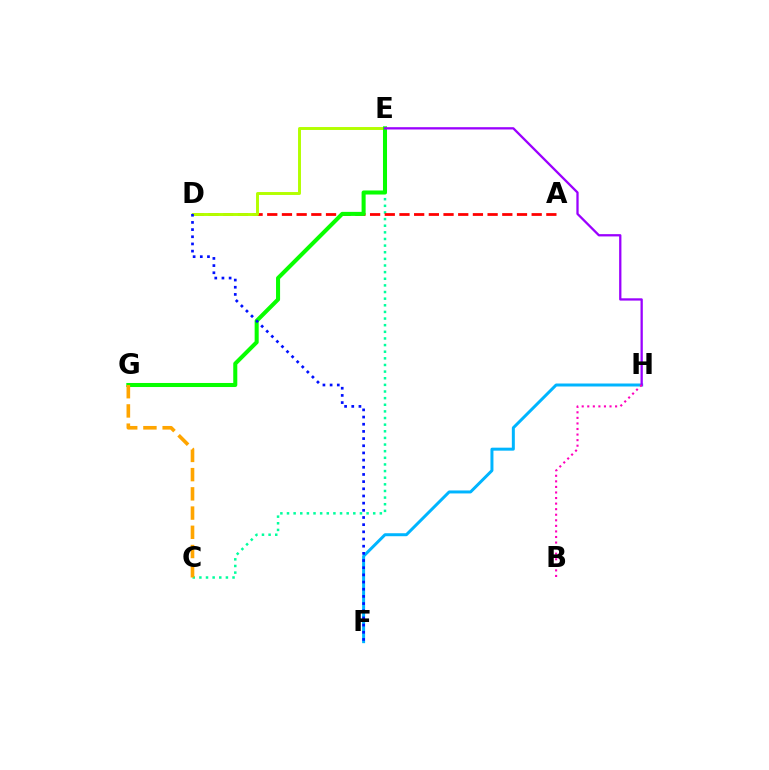{('C', 'E'): [{'color': '#00ff9d', 'line_style': 'dotted', 'thickness': 1.8}], ('A', 'D'): [{'color': '#ff0000', 'line_style': 'dashed', 'thickness': 2.0}], ('F', 'H'): [{'color': '#00b5ff', 'line_style': 'solid', 'thickness': 2.15}], ('D', 'E'): [{'color': '#b3ff00', 'line_style': 'solid', 'thickness': 2.11}], ('E', 'G'): [{'color': '#08ff00', 'line_style': 'solid', 'thickness': 2.91}], ('E', 'H'): [{'color': '#9b00ff', 'line_style': 'solid', 'thickness': 1.65}], ('B', 'H'): [{'color': '#ff00bd', 'line_style': 'dotted', 'thickness': 1.51}], ('D', 'F'): [{'color': '#0010ff', 'line_style': 'dotted', 'thickness': 1.95}], ('C', 'G'): [{'color': '#ffa500', 'line_style': 'dashed', 'thickness': 2.61}]}